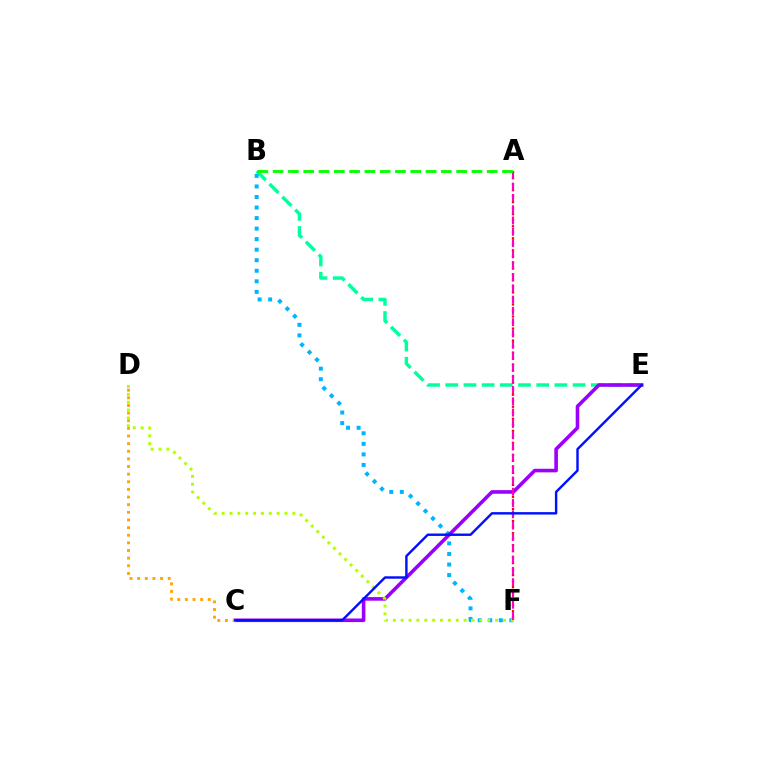{('B', 'E'): [{'color': '#00ff9d', 'line_style': 'dashed', 'thickness': 2.47}], ('B', 'F'): [{'color': '#00b5ff', 'line_style': 'dotted', 'thickness': 2.86}], ('C', 'E'): [{'color': '#9b00ff', 'line_style': 'solid', 'thickness': 2.6}, {'color': '#0010ff', 'line_style': 'solid', 'thickness': 1.74}], ('C', 'D'): [{'color': '#ffa500', 'line_style': 'dotted', 'thickness': 2.07}], ('A', 'F'): [{'color': '#ff0000', 'line_style': 'dotted', 'thickness': 1.63}, {'color': '#ff00bd', 'line_style': 'dashed', 'thickness': 1.54}], ('D', 'F'): [{'color': '#b3ff00', 'line_style': 'dotted', 'thickness': 2.14}], ('A', 'B'): [{'color': '#08ff00', 'line_style': 'dashed', 'thickness': 2.08}]}